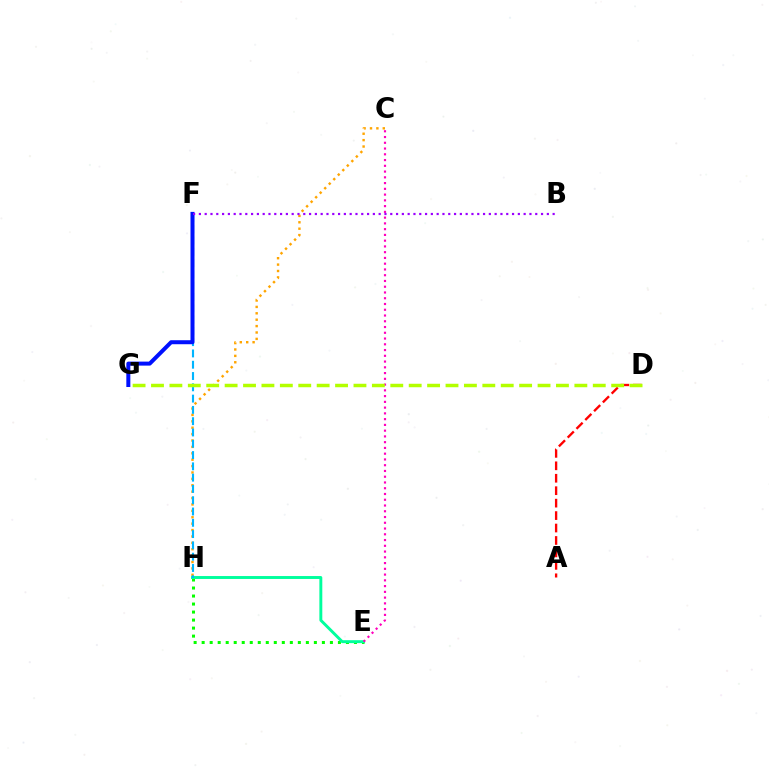{('C', 'H'): [{'color': '#ffa500', 'line_style': 'dotted', 'thickness': 1.74}], ('E', 'H'): [{'color': '#08ff00', 'line_style': 'dotted', 'thickness': 2.18}, {'color': '#00ff9d', 'line_style': 'solid', 'thickness': 2.11}], ('F', 'H'): [{'color': '#00b5ff', 'line_style': 'dashed', 'thickness': 1.53}], ('C', 'E'): [{'color': '#ff00bd', 'line_style': 'dotted', 'thickness': 1.56}], ('F', 'G'): [{'color': '#0010ff', 'line_style': 'solid', 'thickness': 2.88}], ('B', 'F'): [{'color': '#9b00ff', 'line_style': 'dotted', 'thickness': 1.58}], ('A', 'D'): [{'color': '#ff0000', 'line_style': 'dashed', 'thickness': 1.69}], ('D', 'G'): [{'color': '#b3ff00', 'line_style': 'dashed', 'thickness': 2.5}]}